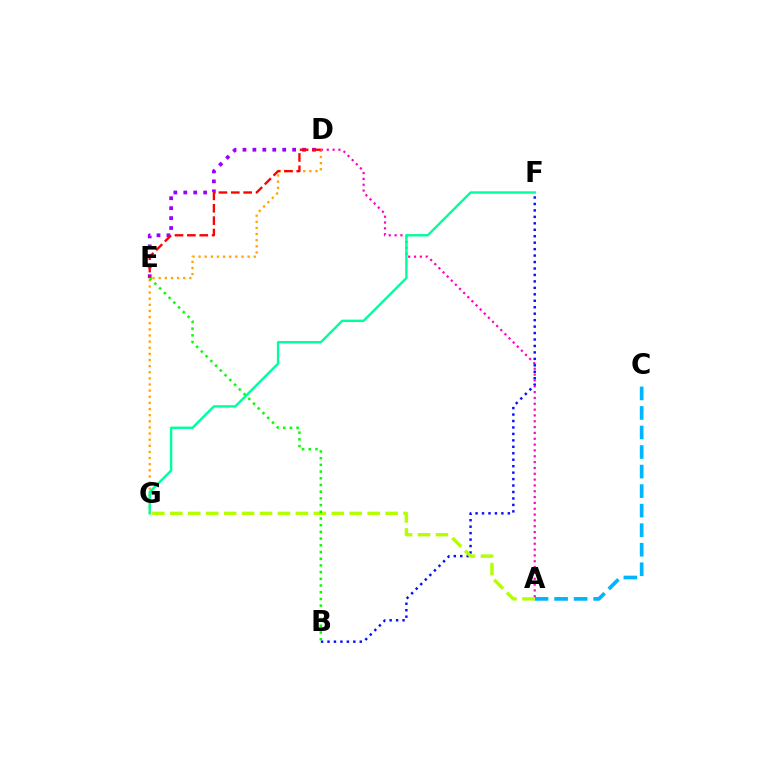{('B', 'F'): [{'color': '#0010ff', 'line_style': 'dotted', 'thickness': 1.75}], ('A', 'C'): [{'color': '#00b5ff', 'line_style': 'dashed', 'thickness': 2.65}], ('D', 'E'): [{'color': '#9b00ff', 'line_style': 'dotted', 'thickness': 2.7}, {'color': '#ff0000', 'line_style': 'dashed', 'thickness': 1.68}], ('A', 'D'): [{'color': '#ff00bd', 'line_style': 'dotted', 'thickness': 1.58}], ('A', 'G'): [{'color': '#b3ff00', 'line_style': 'dashed', 'thickness': 2.44}], ('D', 'G'): [{'color': '#ffa500', 'line_style': 'dotted', 'thickness': 1.67}], ('F', 'G'): [{'color': '#00ff9d', 'line_style': 'solid', 'thickness': 1.73}], ('B', 'E'): [{'color': '#08ff00', 'line_style': 'dotted', 'thickness': 1.82}]}